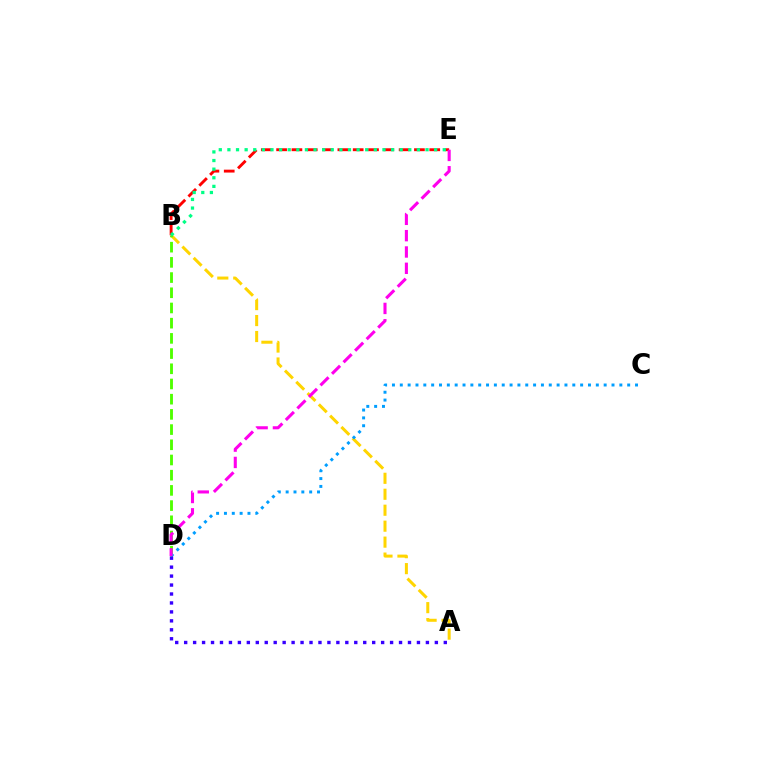{('A', 'B'): [{'color': '#ffd500', 'line_style': 'dashed', 'thickness': 2.17}], ('B', 'D'): [{'color': '#4fff00', 'line_style': 'dashed', 'thickness': 2.07}], ('B', 'E'): [{'color': '#ff0000', 'line_style': 'dashed', 'thickness': 2.08}, {'color': '#00ff86', 'line_style': 'dotted', 'thickness': 2.34}], ('C', 'D'): [{'color': '#009eff', 'line_style': 'dotted', 'thickness': 2.13}], ('D', 'E'): [{'color': '#ff00ed', 'line_style': 'dashed', 'thickness': 2.22}], ('A', 'D'): [{'color': '#3700ff', 'line_style': 'dotted', 'thickness': 2.43}]}